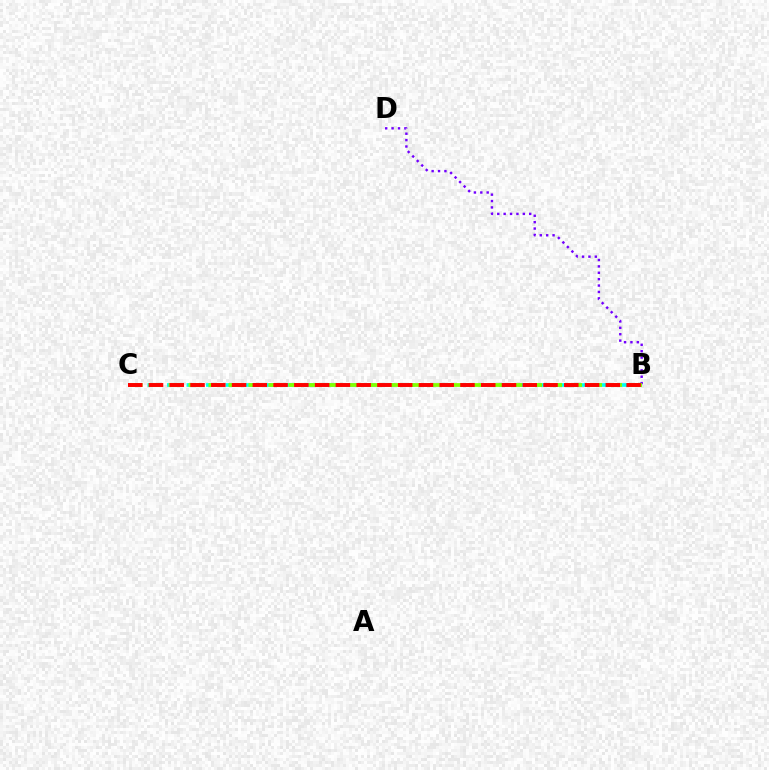{('B', 'C'): [{'color': '#00fff6', 'line_style': 'dashed', 'thickness': 2.65}, {'color': '#84ff00', 'line_style': 'dashed', 'thickness': 2.71}, {'color': '#ff0000', 'line_style': 'dashed', 'thickness': 2.82}], ('B', 'D'): [{'color': '#7200ff', 'line_style': 'dotted', 'thickness': 1.74}]}